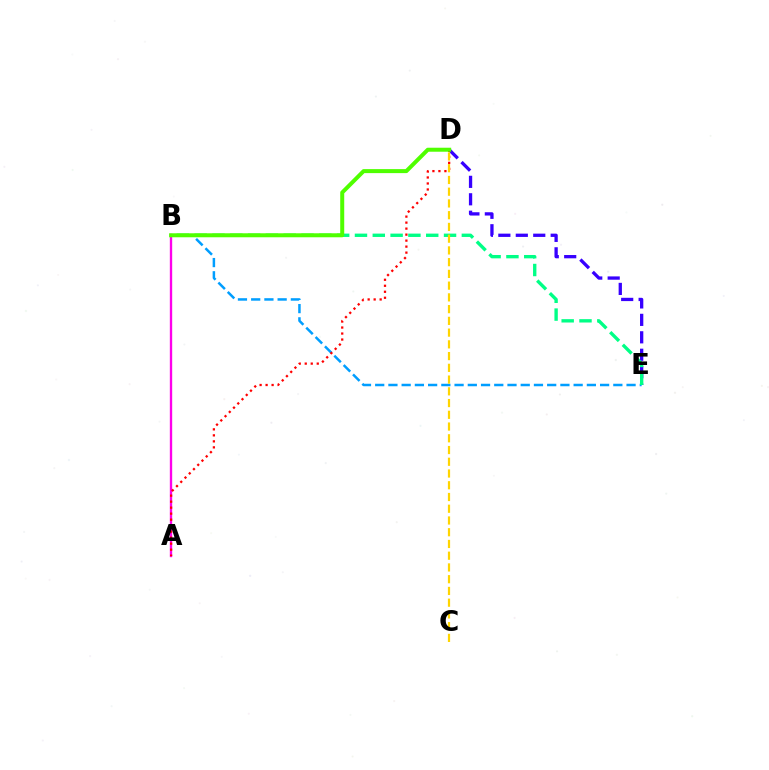{('D', 'E'): [{'color': '#3700ff', 'line_style': 'dashed', 'thickness': 2.37}], ('A', 'B'): [{'color': '#ff00ed', 'line_style': 'solid', 'thickness': 1.69}], ('B', 'E'): [{'color': '#009eff', 'line_style': 'dashed', 'thickness': 1.8}, {'color': '#00ff86', 'line_style': 'dashed', 'thickness': 2.42}], ('A', 'D'): [{'color': '#ff0000', 'line_style': 'dotted', 'thickness': 1.63}], ('C', 'D'): [{'color': '#ffd500', 'line_style': 'dashed', 'thickness': 1.6}], ('B', 'D'): [{'color': '#4fff00', 'line_style': 'solid', 'thickness': 2.88}]}